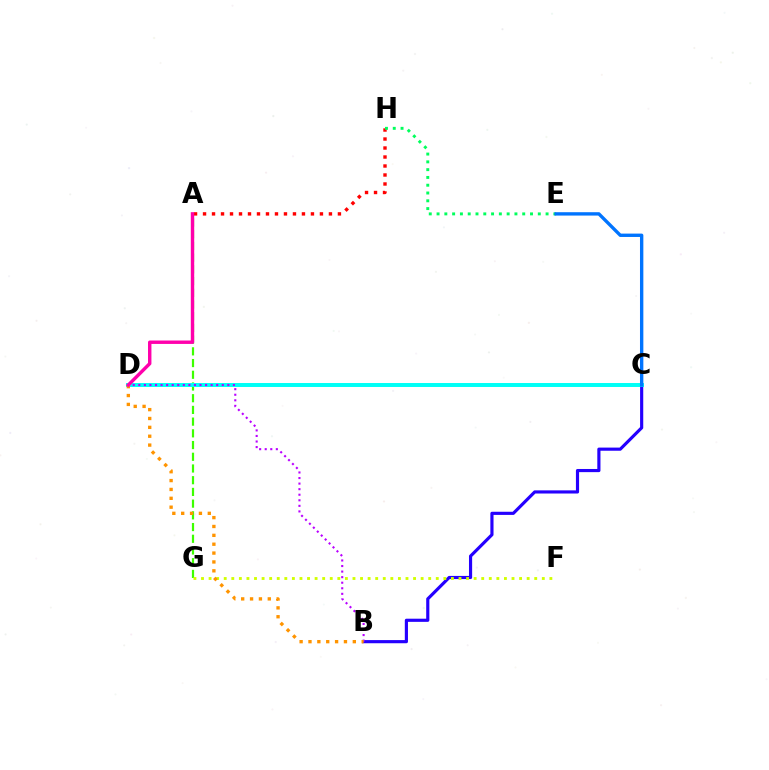{('A', 'G'): [{'color': '#3dff00', 'line_style': 'dashed', 'thickness': 1.59}], ('A', 'H'): [{'color': '#ff0000', 'line_style': 'dotted', 'thickness': 2.44}], ('E', 'H'): [{'color': '#00ff5c', 'line_style': 'dotted', 'thickness': 2.12}], ('B', 'C'): [{'color': '#2500ff', 'line_style': 'solid', 'thickness': 2.27}], ('F', 'G'): [{'color': '#d1ff00', 'line_style': 'dotted', 'thickness': 2.06}], ('C', 'D'): [{'color': '#00fff6', 'line_style': 'solid', 'thickness': 2.85}], ('B', 'D'): [{'color': '#b900ff', 'line_style': 'dotted', 'thickness': 1.51}, {'color': '#ff9400', 'line_style': 'dotted', 'thickness': 2.41}], ('A', 'D'): [{'color': '#ff00ac', 'line_style': 'solid', 'thickness': 2.46}], ('C', 'E'): [{'color': '#0074ff', 'line_style': 'solid', 'thickness': 2.42}]}